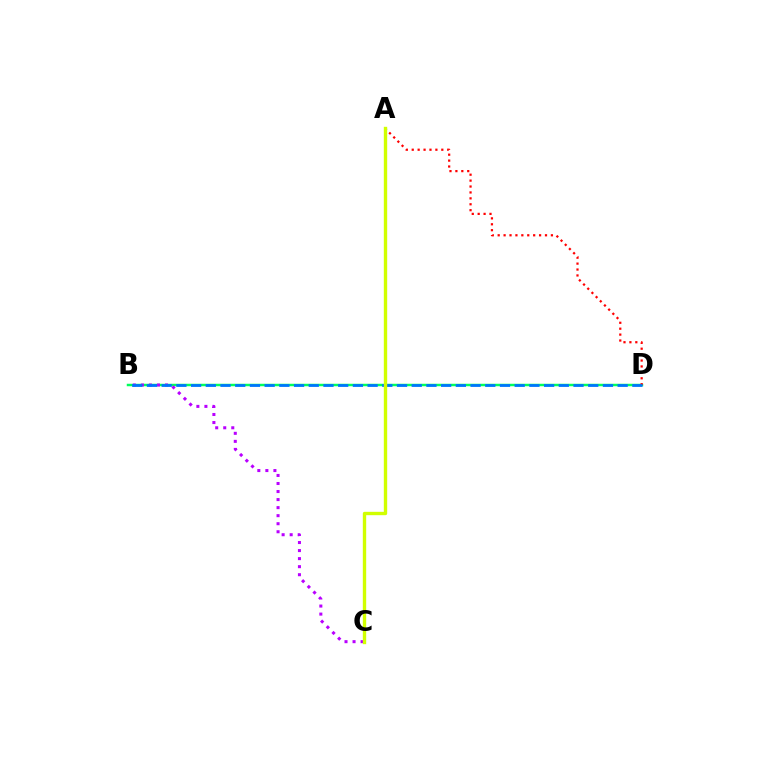{('B', 'D'): [{'color': '#00ff5c', 'line_style': 'solid', 'thickness': 1.78}, {'color': '#0074ff', 'line_style': 'dashed', 'thickness': 2.0}], ('B', 'C'): [{'color': '#b900ff', 'line_style': 'dotted', 'thickness': 2.19}], ('A', 'D'): [{'color': '#ff0000', 'line_style': 'dotted', 'thickness': 1.61}], ('A', 'C'): [{'color': '#d1ff00', 'line_style': 'solid', 'thickness': 2.42}]}